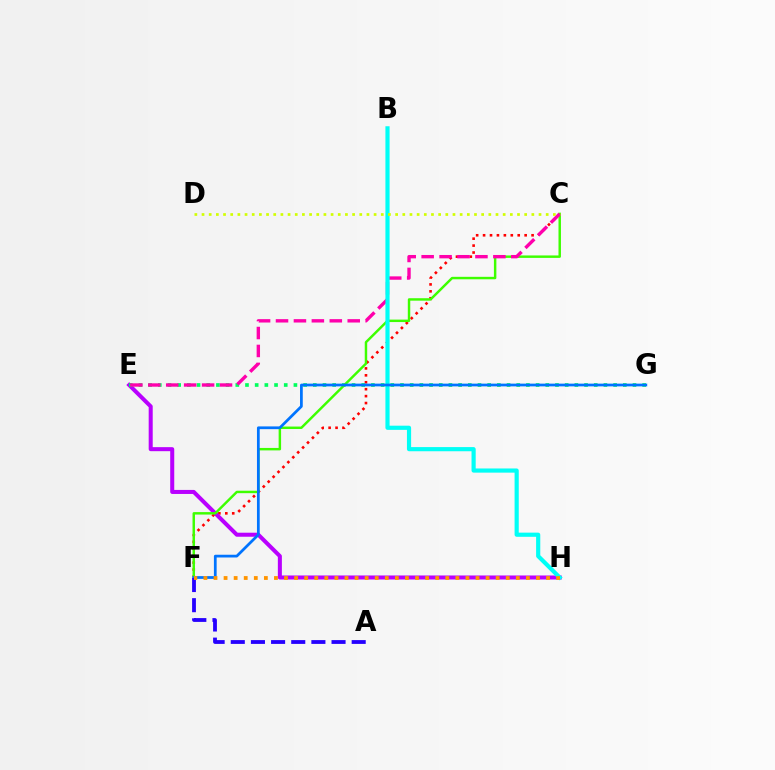{('C', 'F'): [{'color': '#ff0000', 'line_style': 'dotted', 'thickness': 1.88}, {'color': '#3dff00', 'line_style': 'solid', 'thickness': 1.77}], ('E', 'H'): [{'color': '#b900ff', 'line_style': 'solid', 'thickness': 2.9}], ('E', 'G'): [{'color': '#00ff5c', 'line_style': 'dotted', 'thickness': 2.63}], ('C', 'E'): [{'color': '#ff00ac', 'line_style': 'dashed', 'thickness': 2.44}], ('B', 'H'): [{'color': '#00fff6', 'line_style': 'solid', 'thickness': 3.0}], ('F', 'G'): [{'color': '#0074ff', 'line_style': 'solid', 'thickness': 1.98}], ('A', 'F'): [{'color': '#2500ff', 'line_style': 'dashed', 'thickness': 2.74}], ('F', 'H'): [{'color': '#ff9400', 'line_style': 'dotted', 'thickness': 2.74}], ('C', 'D'): [{'color': '#d1ff00', 'line_style': 'dotted', 'thickness': 1.95}]}